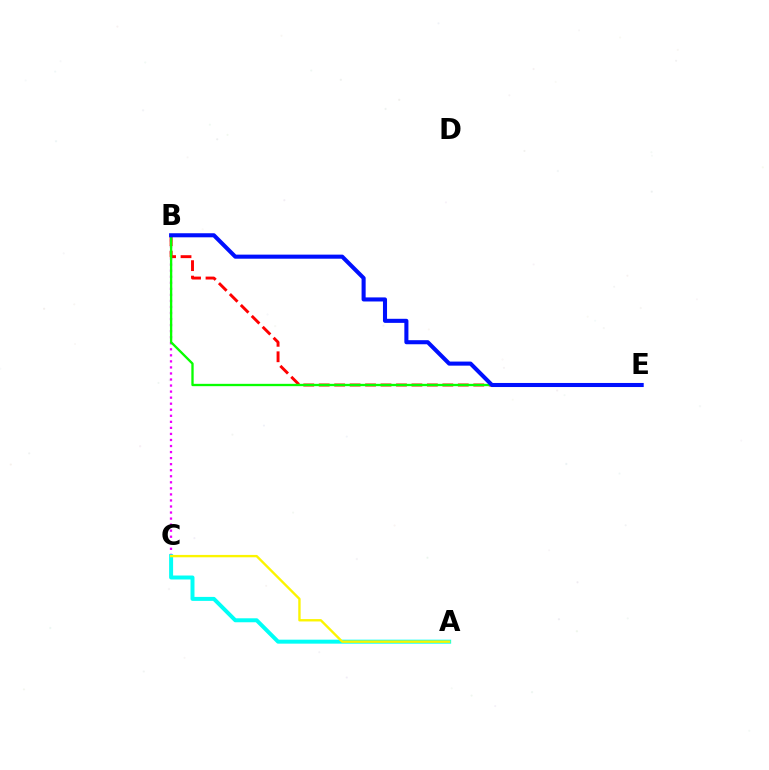{('B', 'C'): [{'color': '#ee00ff', 'line_style': 'dotted', 'thickness': 1.64}], ('A', 'C'): [{'color': '#00fff6', 'line_style': 'solid', 'thickness': 2.86}, {'color': '#fcf500', 'line_style': 'solid', 'thickness': 1.71}], ('B', 'E'): [{'color': '#ff0000', 'line_style': 'dashed', 'thickness': 2.1}, {'color': '#08ff00', 'line_style': 'solid', 'thickness': 1.68}, {'color': '#0010ff', 'line_style': 'solid', 'thickness': 2.93}]}